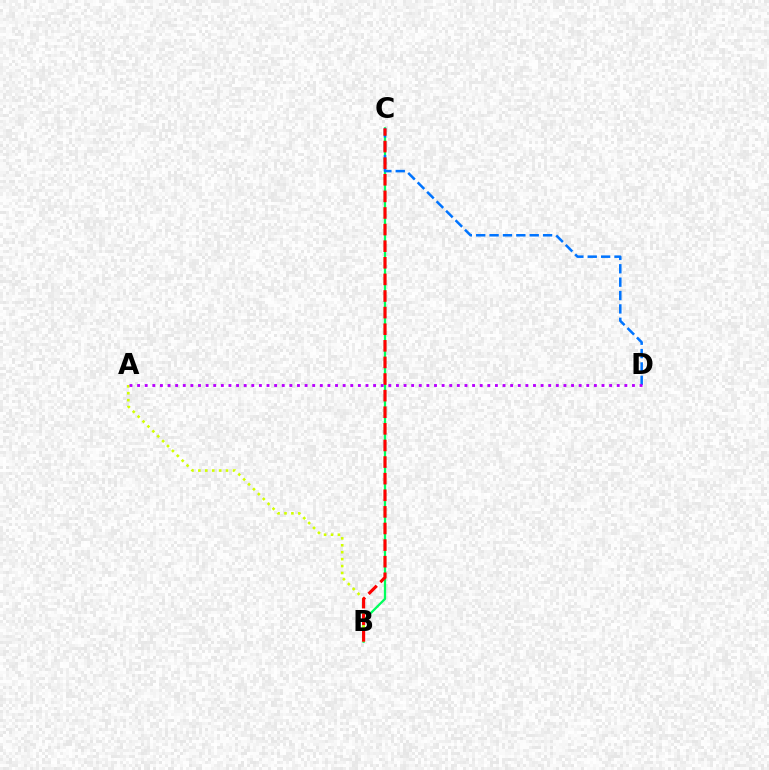{('B', 'C'): [{'color': '#00ff5c', 'line_style': 'solid', 'thickness': 1.64}, {'color': '#ff0000', 'line_style': 'dashed', 'thickness': 2.26}], ('A', 'B'): [{'color': '#d1ff00', 'line_style': 'dotted', 'thickness': 1.88}], ('C', 'D'): [{'color': '#0074ff', 'line_style': 'dashed', 'thickness': 1.82}], ('A', 'D'): [{'color': '#b900ff', 'line_style': 'dotted', 'thickness': 2.07}]}